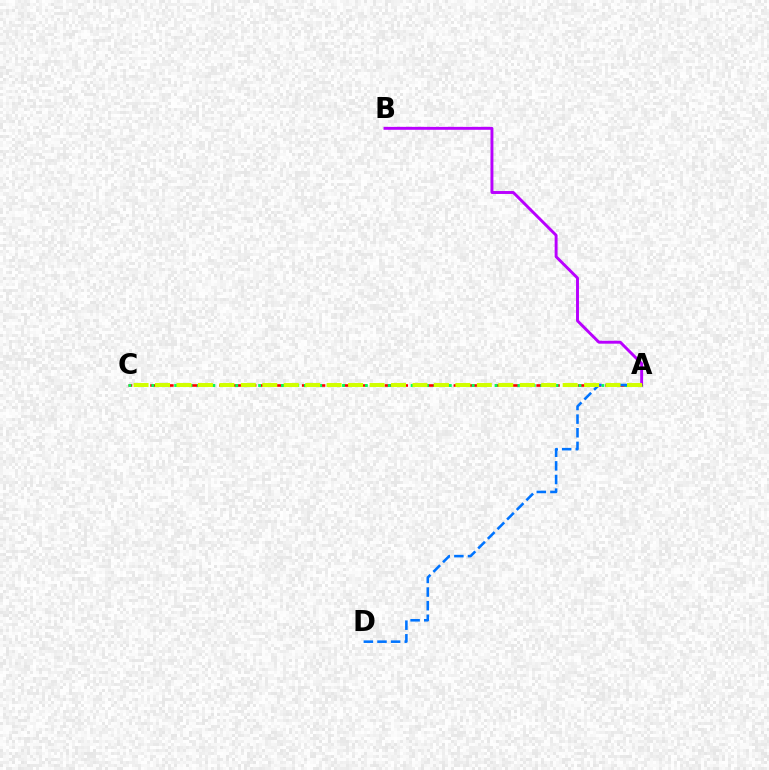{('A', 'B'): [{'color': '#b900ff', 'line_style': 'solid', 'thickness': 2.1}], ('A', 'C'): [{'color': '#ff0000', 'line_style': 'dashed', 'thickness': 1.87}, {'color': '#00ff5c', 'line_style': 'dotted', 'thickness': 2.07}, {'color': '#d1ff00', 'line_style': 'dashed', 'thickness': 2.91}], ('A', 'D'): [{'color': '#0074ff', 'line_style': 'dashed', 'thickness': 1.85}]}